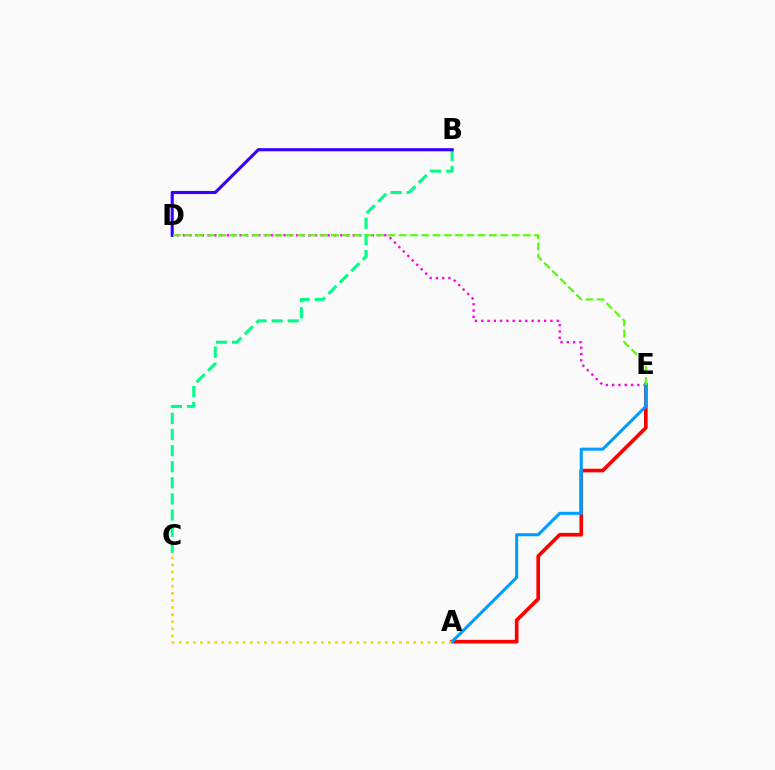{('A', 'E'): [{'color': '#ff0000', 'line_style': 'solid', 'thickness': 2.63}, {'color': '#009eff', 'line_style': 'solid', 'thickness': 2.21}], ('D', 'E'): [{'color': '#ff00ed', 'line_style': 'dotted', 'thickness': 1.71}, {'color': '#4fff00', 'line_style': 'dashed', 'thickness': 1.53}], ('A', 'C'): [{'color': '#ffd500', 'line_style': 'dotted', 'thickness': 1.93}], ('B', 'C'): [{'color': '#00ff86', 'line_style': 'dashed', 'thickness': 2.19}], ('B', 'D'): [{'color': '#3700ff', 'line_style': 'solid', 'thickness': 2.25}]}